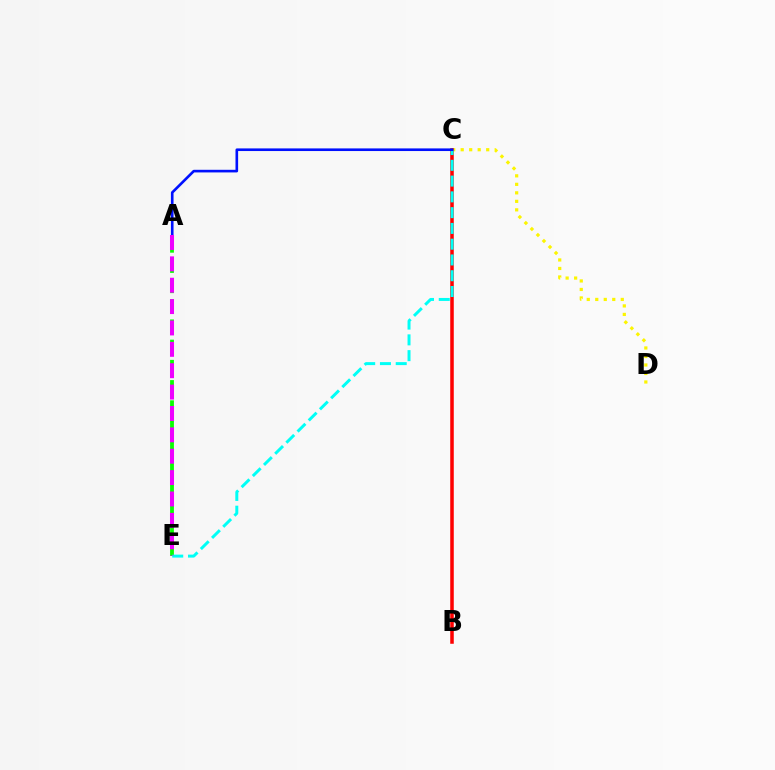{('A', 'E'): [{'color': '#08ff00', 'line_style': 'dashed', 'thickness': 2.75}, {'color': '#ee00ff', 'line_style': 'dashed', 'thickness': 2.9}], ('C', 'D'): [{'color': '#fcf500', 'line_style': 'dotted', 'thickness': 2.31}], ('B', 'C'): [{'color': '#ff0000', 'line_style': 'solid', 'thickness': 2.55}], ('C', 'E'): [{'color': '#00fff6', 'line_style': 'dashed', 'thickness': 2.14}], ('A', 'C'): [{'color': '#0010ff', 'line_style': 'solid', 'thickness': 1.89}]}